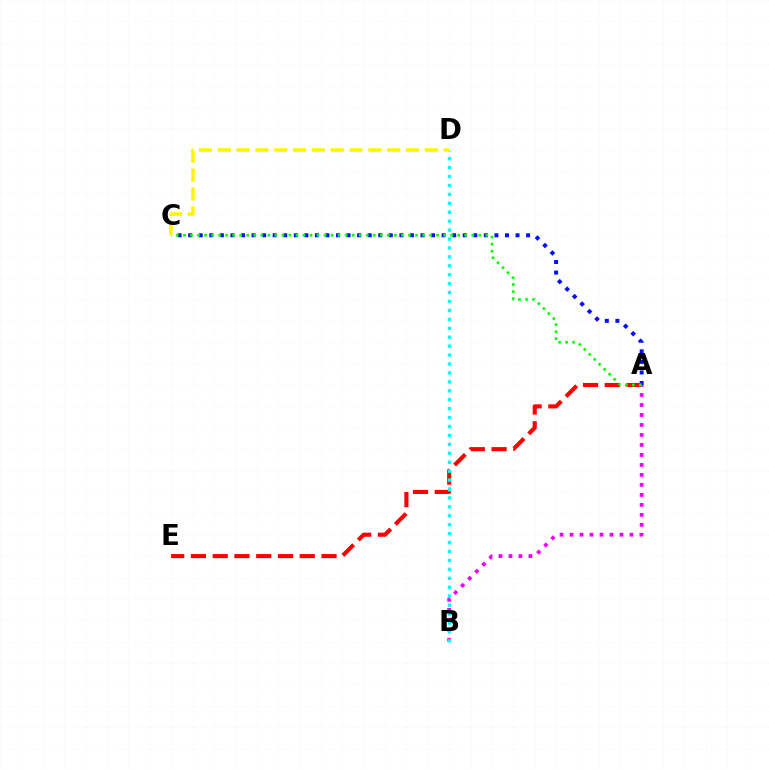{('A', 'C'): [{'color': '#0010ff', 'line_style': 'dotted', 'thickness': 2.87}, {'color': '#08ff00', 'line_style': 'dotted', 'thickness': 1.91}], ('A', 'E'): [{'color': '#ff0000', 'line_style': 'dashed', 'thickness': 2.96}], ('A', 'B'): [{'color': '#ee00ff', 'line_style': 'dotted', 'thickness': 2.72}], ('B', 'D'): [{'color': '#00fff6', 'line_style': 'dotted', 'thickness': 2.43}], ('C', 'D'): [{'color': '#fcf500', 'line_style': 'dashed', 'thickness': 2.56}]}